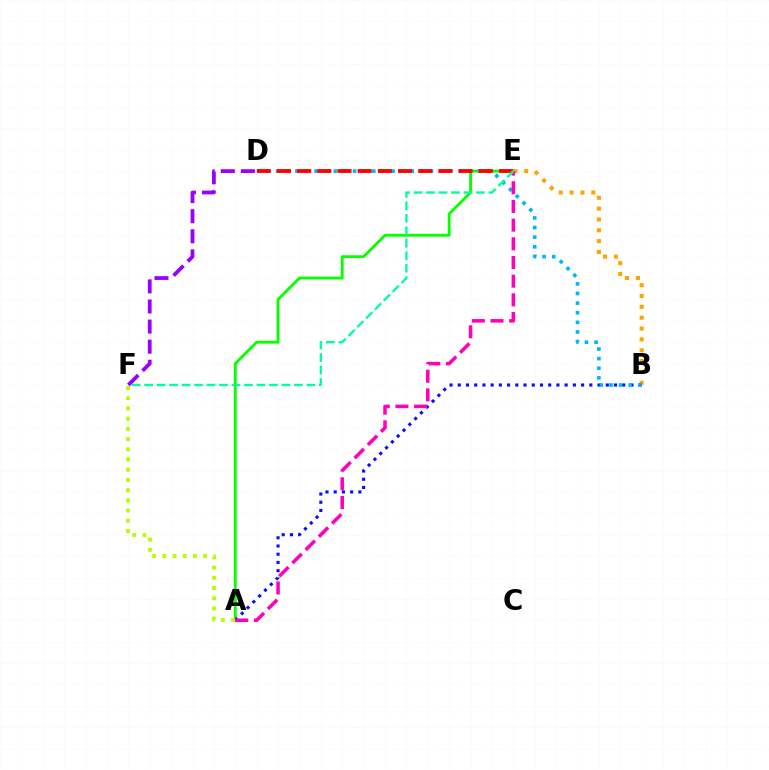{('A', 'E'): [{'color': '#08ff00', 'line_style': 'solid', 'thickness': 2.05}, {'color': '#ff00bd', 'line_style': 'dashed', 'thickness': 2.54}], ('B', 'E'): [{'color': '#ffa500', 'line_style': 'dotted', 'thickness': 2.95}], ('A', 'B'): [{'color': '#0010ff', 'line_style': 'dotted', 'thickness': 2.23}], ('B', 'D'): [{'color': '#00b5ff', 'line_style': 'dotted', 'thickness': 2.61}], ('A', 'F'): [{'color': '#b3ff00', 'line_style': 'dotted', 'thickness': 2.77}], ('D', 'F'): [{'color': '#9b00ff', 'line_style': 'dashed', 'thickness': 2.73}], ('D', 'E'): [{'color': '#ff0000', 'line_style': 'dashed', 'thickness': 2.74}], ('E', 'F'): [{'color': '#00ff9d', 'line_style': 'dashed', 'thickness': 1.7}]}